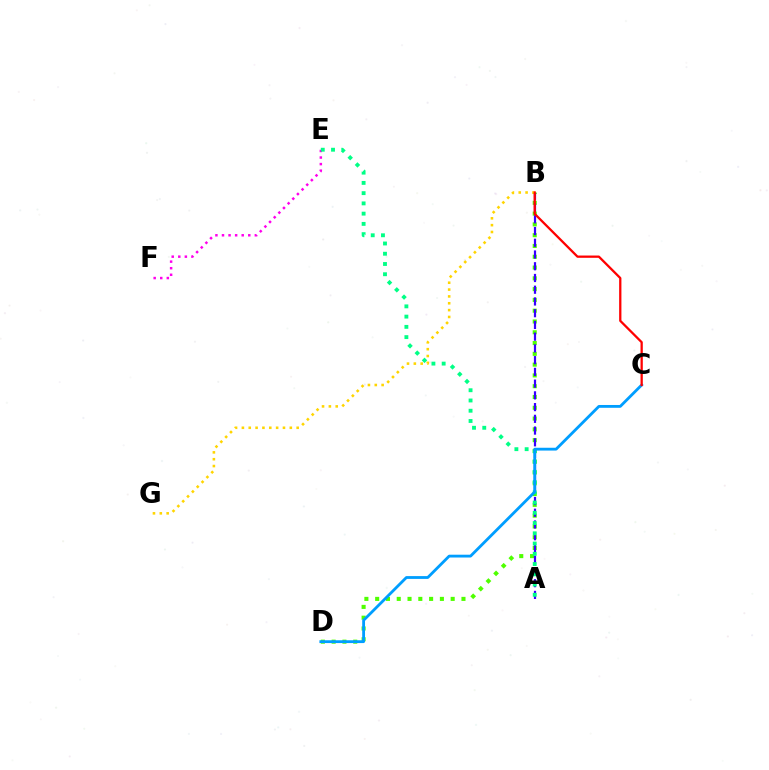{('B', 'D'): [{'color': '#4fff00', 'line_style': 'dotted', 'thickness': 2.93}], ('A', 'B'): [{'color': '#3700ff', 'line_style': 'dashed', 'thickness': 1.59}], ('E', 'F'): [{'color': '#ff00ed', 'line_style': 'dotted', 'thickness': 1.79}], ('B', 'G'): [{'color': '#ffd500', 'line_style': 'dotted', 'thickness': 1.86}], ('A', 'E'): [{'color': '#00ff86', 'line_style': 'dotted', 'thickness': 2.78}], ('C', 'D'): [{'color': '#009eff', 'line_style': 'solid', 'thickness': 2.03}], ('B', 'C'): [{'color': '#ff0000', 'line_style': 'solid', 'thickness': 1.64}]}